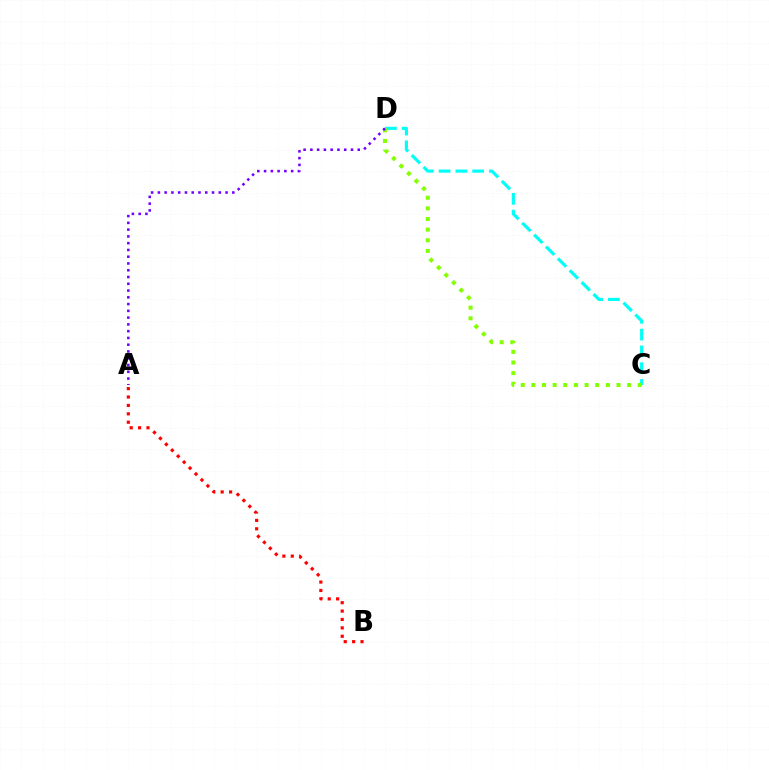{('C', 'D'): [{'color': '#00fff6', 'line_style': 'dashed', 'thickness': 2.28}, {'color': '#84ff00', 'line_style': 'dotted', 'thickness': 2.89}], ('A', 'D'): [{'color': '#7200ff', 'line_style': 'dotted', 'thickness': 1.84}], ('A', 'B'): [{'color': '#ff0000', 'line_style': 'dotted', 'thickness': 2.28}]}